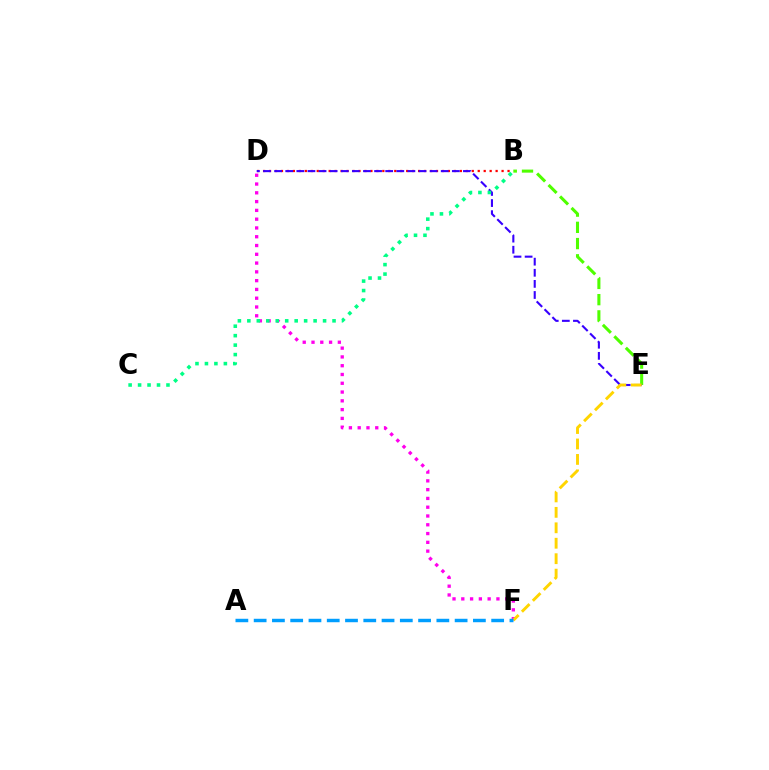{('D', 'F'): [{'color': '#ff00ed', 'line_style': 'dotted', 'thickness': 2.39}], ('B', 'D'): [{'color': '#ff0000', 'line_style': 'dotted', 'thickness': 1.62}], ('B', 'E'): [{'color': '#4fff00', 'line_style': 'dashed', 'thickness': 2.21}], ('D', 'E'): [{'color': '#3700ff', 'line_style': 'dashed', 'thickness': 1.51}], ('E', 'F'): [{'color': '#ffd500', 'line_style': 'dashed', 'thickness': 2.1}], ('B', 'C'): [{'color': '#00ff86', 'line_style': 'dotted', 'thickness': 2.57}], ('A', 'F'): [{'color': '#009eff', 'line_style': 'dashed', 'thickness': 2.48}]}